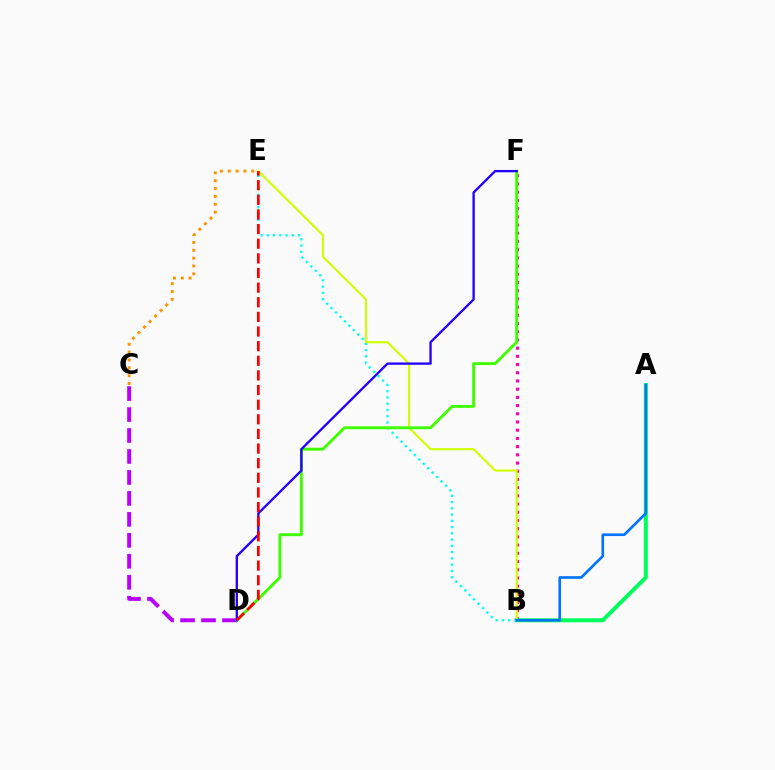{('C', 'D'): [{'color': '#b900ff', 'line_style': 'dashed', 'thickness': 2.85}], ('B', 'F'): [{'color': '#ff00ac', 'line_style': 'dotted', 'thickness': 2.23}], ('A', 'B'): [{'color': '#00ff5c', 'line_style': 'solid', 'thickness': 2.88}, {'color': '#0074ff', 'line_style': 'solid', 'thickness': 1.91}], ('B', 'E'): [{'color': '#d1ff00', 'line_style': 'solid', 'thickness': 1.53}, {'color': '#00fff6', 'line_style': 'dotted', 'thickness': 1.7}], ('D', 'F'): [{'color': '#3dff00', 'line_style': 'solid', 'thickness': 2.08}, {'color': '#2500ff', 'line_style': 'solid', 'thickness': 1.68}], ('D', 'E'): [{'color': '#ff0000', 'line_style': 'dashed', 'thickness': 1.99}], ('C', 'E'): [{'color': '#ff9400', 'line_style': 'dotted', 'thickness': 2.13}]}